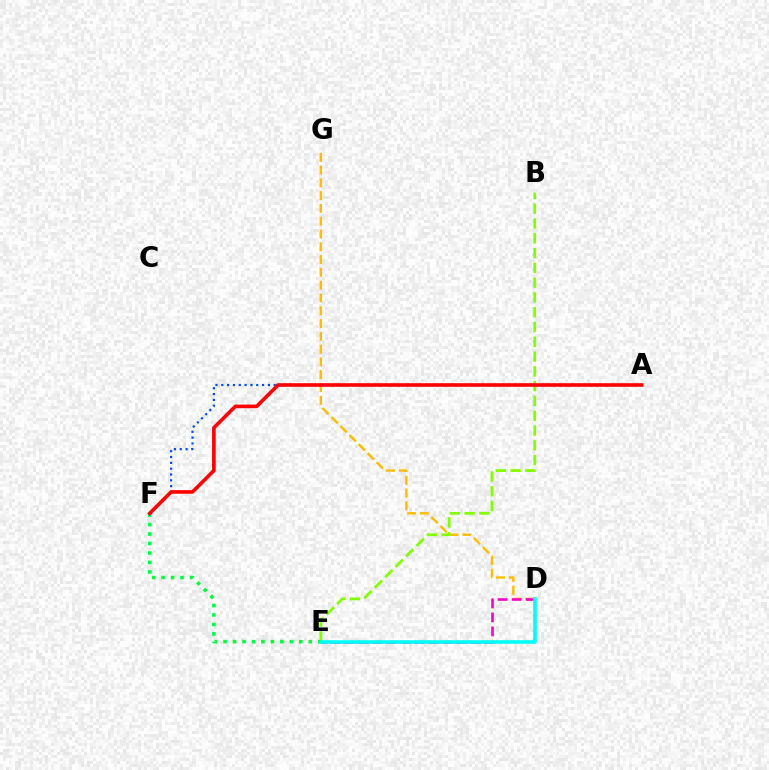{('A', 'F'): [{'color': '#004bff', 'line_style': 'dotted', 'thickness': 1.58}, {'color': '#ff0000', 'line_style': 'solid', 'thickness': 2.6}], ('D', 'E'): [{'color': '#7200ff', 'line_style': 'solid', 'thickness': 1.52}, {'color': '#ff00cf', 'line_style': 'dashed', 'thickness': 1.9}, {'color': '#00fff6', 'line_style': 'solid', 'thickness': 2.58}], ('D', 'G'): [{'color': '#ffbd00', 'line_style': 'dashed', 'thickness': 1.74}], ('E', 'F'): [{'color': '#00ff39', 'line_style': 'dotted', 'thickness': 2.57}], ('B', 'E'): [{'color': '#84ff00', 'line_style': 'dashed', 'thickness': 2.01}]}